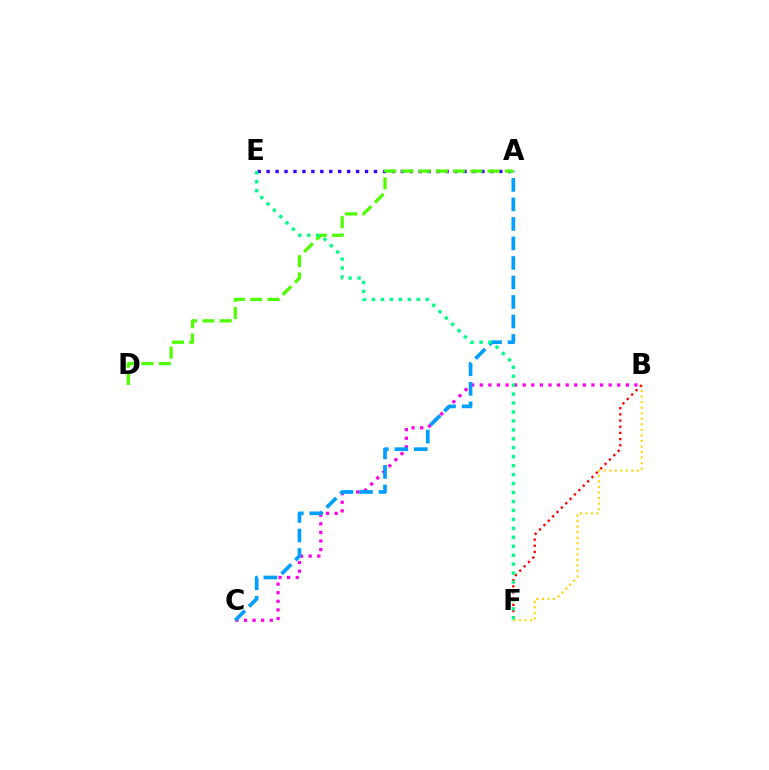{('B', 'C'): [{'color': '#ff00ed', 'line_style': 'dotted', 'thickness': 2.33}], ('A', 'E'): [{'color': '#3700ff', 'line_style': 'dotted', 'thickness': 2.43}], ('B', 'F'): [{'color': '#ffd500', 'line_style': 'dotted', 'thickness': 1.51}, {'color': '#ff0000', 'line_style': 'dotted', 'thickness': 1.68}], ('A', 'C'): [{'color': '#009eff', 'line_style': 'dashed', 'thickness': 2.65}], ('A', 'D'): [{'color': '#4fff00', 'line_style': 'dashed', 'thickness': 2.35}], ('E', 'F'): [{'color': '#00ff86', 'line_style': 'dotted', 'thickness': 2.43}]}